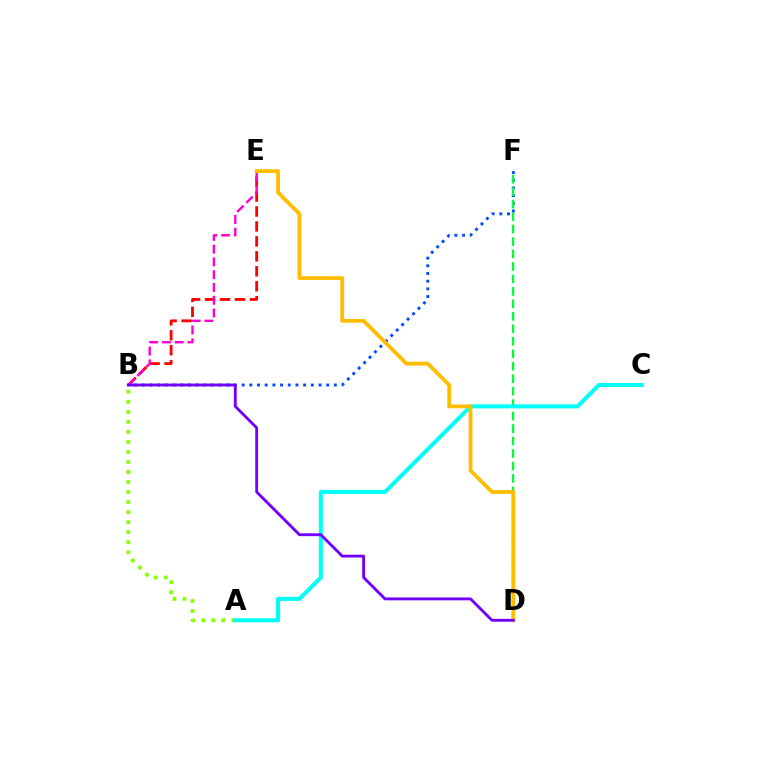{('A', 'B'): [{'color': '#84ff00', 'line_style': 'dotted', 'thickness': 2.73}], ('B', 'F'): [{'color': '#004bff', 'line_style': 'dotted', 'thickness': 2.09}], ('B', 'E'): [{'color': '#ff0000', 'line_style': 'dashed', 'thickness': 2.03}, {'color': '#ff00cf', 'line_style': 'dashed', 'thickness': 1.74}], ('D', 'F'): [{'color': '#00ff39', 'line_style': 'dashed', 'thickness': 1.69}], ('A', 'C'): [{'color': '#00fff6', 'line_style': 'solid', 'thickness': 2.91}], ('D', 'E'): [{'color': '#ffbd00', 'line_style': 'solid', 'thickness': 2.73}], ('B', 'D'): [{'color': '#7200ff', 'line_style': 'solid', 'thickness': 2.05}]}